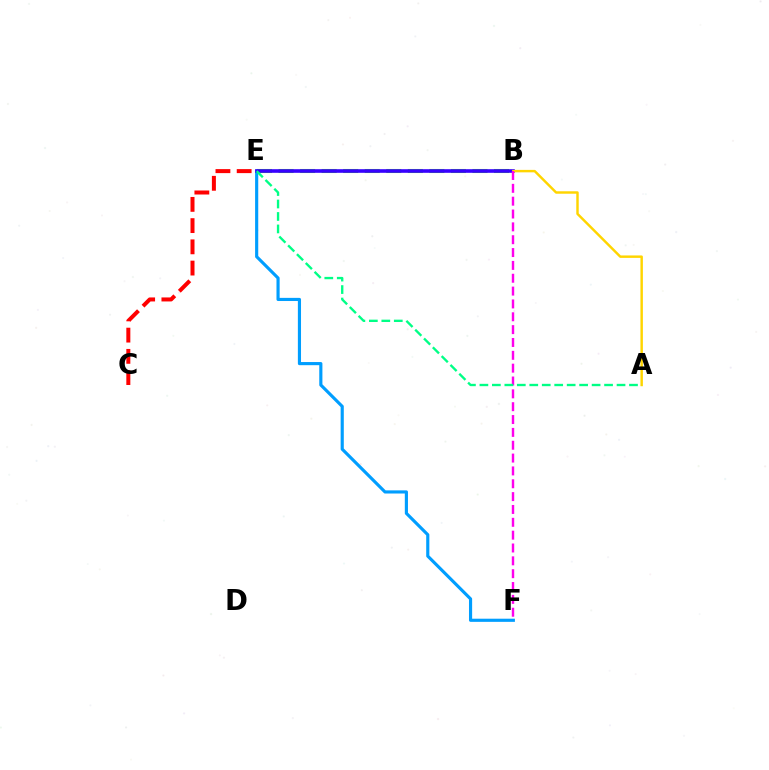{('B', 'E'): [{'color': '#4fff00', 'line_style': 'dashed', 'thickness': 2.93}, {'color': '#3700ff', 'line_style': 'solid', 'thickness': 2.61}], ('E', 'F'): [{'color': '#009eff', 'line_style': 'solid', 'thickness': 2.26}], ('C', 'E'): [{'color': '#ff0000', 'line_style': 'dashed', 'thickness': 2.88}], ('A', 'B'): [{'color': '#ffd500', 'line_style': 'solid', 'thickness': 1.76}], ('B', 'F'): [{'color': '#ff00ed', 'line_style': 'dashed', 'thickness': 1.75}], ('A', 'E'): [{'color': '#00ff86', 'line_style': 'dashed', 'thickness': 1.69}]}